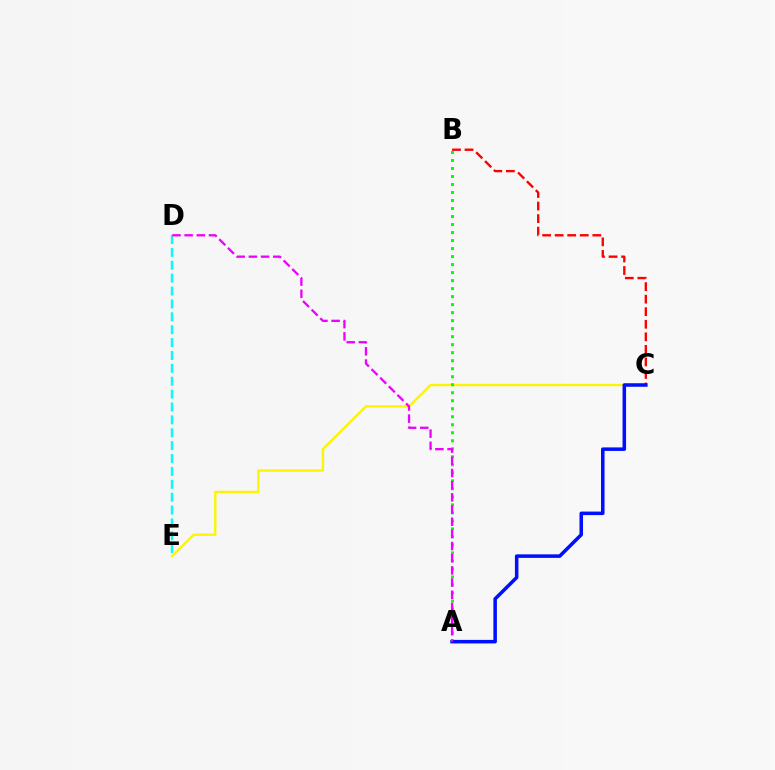{('C', 'E'): [{'color': '#fcf500', 'line_style': 'solid', 'thickness': 1.69}], ('A', 'B'): [{'color': '#08ff00', 'line_style': 'dotted', 'thickness': 2.18}], ('B', 'C'): [{'color': '#ff0000', 'line_style': 'dashed', 'thickness': 1.7}], ('A', 'C'): [{'color': '#0010ff', 'line_style': 'solid', 'thickness': 2.54}], ('D', 'E'): [{'color': '#00fff6', 'line_style': 'dashed', 'thickness': 1.75}], ('A', 'D'): [{'color': '#ee00ff', 'line_style': 'dashed', 'thickness': 1.65}]}